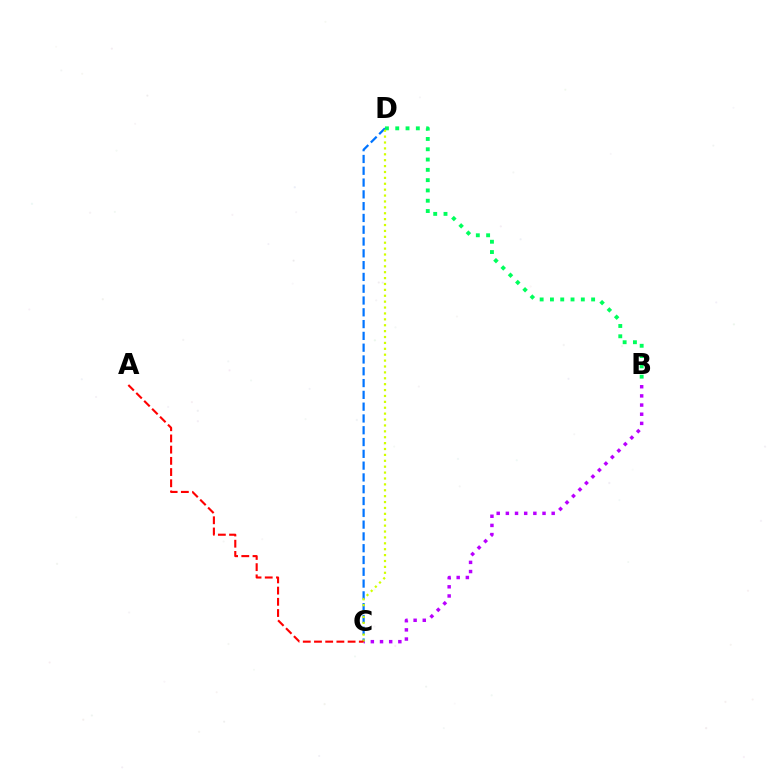{('B', 'C'): [{'color': '#b900ff', 'line_style': 'dotted', 'thickness': 2.49}], ('B', 'D'): [{'color': '#00ff5c', 'line_style': 'dotted', 'thickness': 2.8}], ('C', 'D'): [{'color': '#0074ff', 'line_style': 'dashed', 'thickness': 1.6}, {'color': '#d1ff00', 'line_style': 'dotted', 'thickness': 1.6}], ('A', 'C'): [{'color': '#ff0000', 'line_style': 'dashed', 'thickness': 1.52}]}